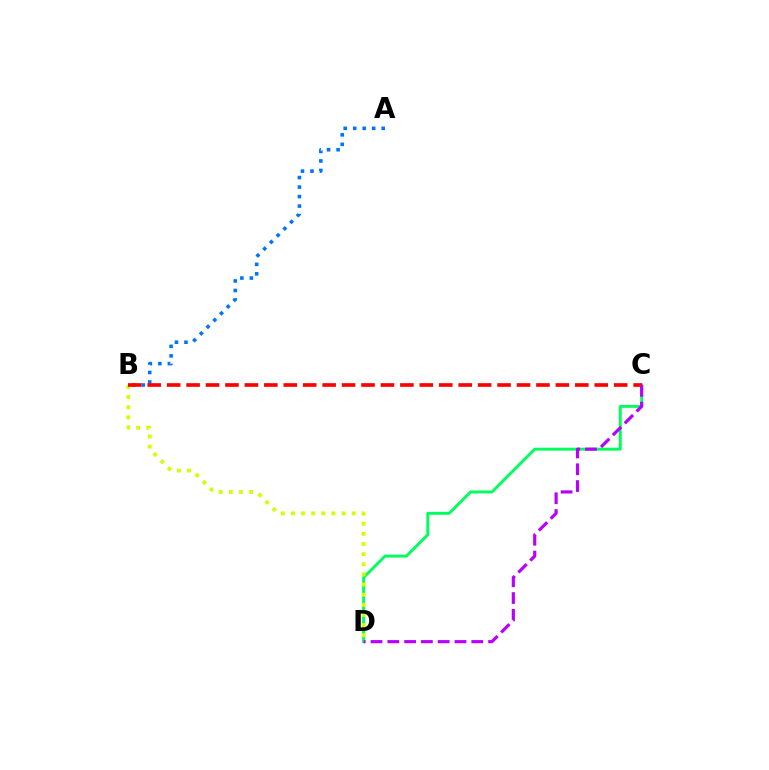{('C', 'D'): [{'color': '#00ff5c', 'line_style': 'solid', 'thickness': 2.1}, {'color': '#b900ff', 'line_style': 'dashed', 'thickness': 2.28}], ('B', 'D'): [{'color': '#d1ff00', 'line_style': 'dotted', 'thickness': 2.75}], ('A', 'B'): [{'color': '#0074ff', 'line_style': 'dotted', 'thickness': 2.58}], ('B', 'C'): [{'color': '#ff0000', 'line_style': 'dashed', 'thickness': 2.64}]}